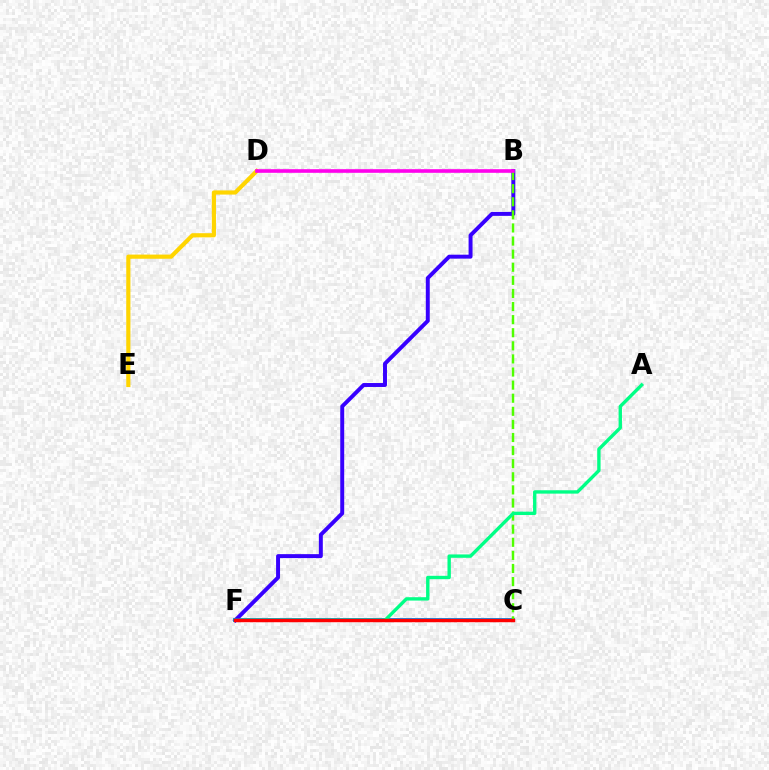{('C', 'F'): [{'color': '#009eff', 'line_style': 'solid', 'thickness': 2.87}, {'color': '#ff0000', 'line_style': 'solid', 'thickness': 2.48}], ('B', 'F'): [{'color': '#3700ff', 'line_style': 'solid', 'thickness': 2.84}], ('D', 'E'): [{'color': '#ffd500', 'line_style': 'solid', 'thickness': 3.0}], ('B', 'C'): [{'color': '#4fff00', 'line_style': 'dashed', 'thickness': 1.78}], ('B', 'D'): [{'color': '#ff00ed', 'line_style': 'solid', 'thickness': 2.6}], ('A', 'F'): [{'color': '#00ff86', 'line_style': 'solid', 'thickness': 2.43}]}